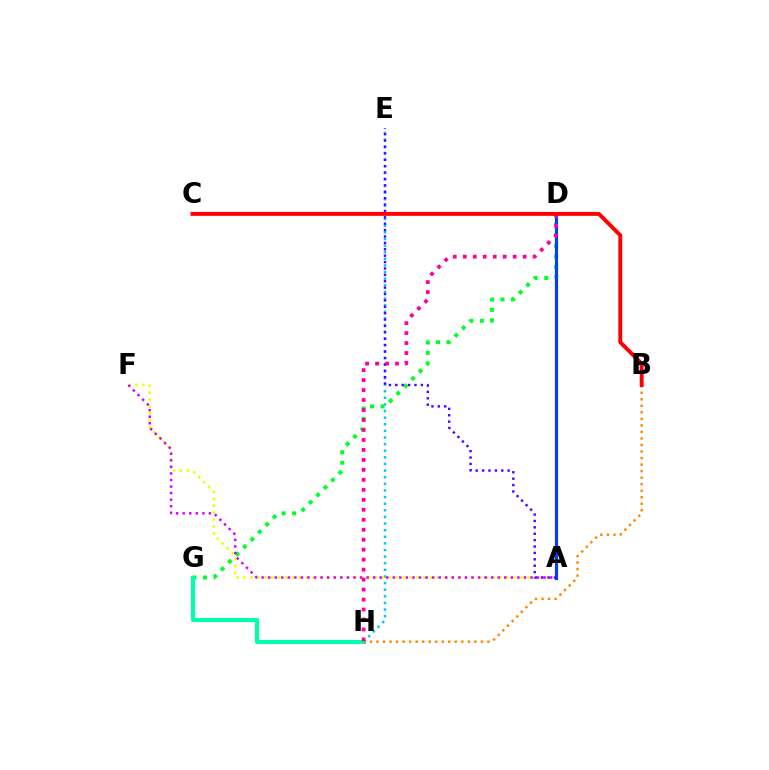{('E', 'H'): [{'color': '#00c7ff', 'line_style': 'dotted', 'thickness': 1.8}], ('D', 'G'): [{'color': '#00ff27', 'line_style': 'dotted', 'thickness': 2.86}], ('A', 'D'): [{'color': '#66ff00', 'line_style': 'solid', 'thickness': 2.1}, {'color': '#003fff', 'line_style': 'solid', 'thickness': 2.26}], ('A', 'F'): [{'color': '#eeff00', 'line_style': 'dotted', 'thickness': 1.88}, {'color': '#d600ff', 'line_style': 'dotted', 'thickness': 1.78}], ('G', 'H'): [{'color': '#00ffaf', 'line_style': 'solid', 'thickness': 2.96}], ('B', 'H'): [{'color': '#ff8800', 'line_style': 'dotted', 'thickness': 1.77}], ('A', 'E'): [{'color': '#4f00ff', 'line_style': 'dotted', 'thickness': 1.74}], ('D', 'H'): [{'color': '#ff00a0', 'line_style': 'dotted', 'thickness': 2.71}], ('B', 'C'): [{'color': '#ff0000', 'line_style': 'solid', 'thickness': 2.82}]}